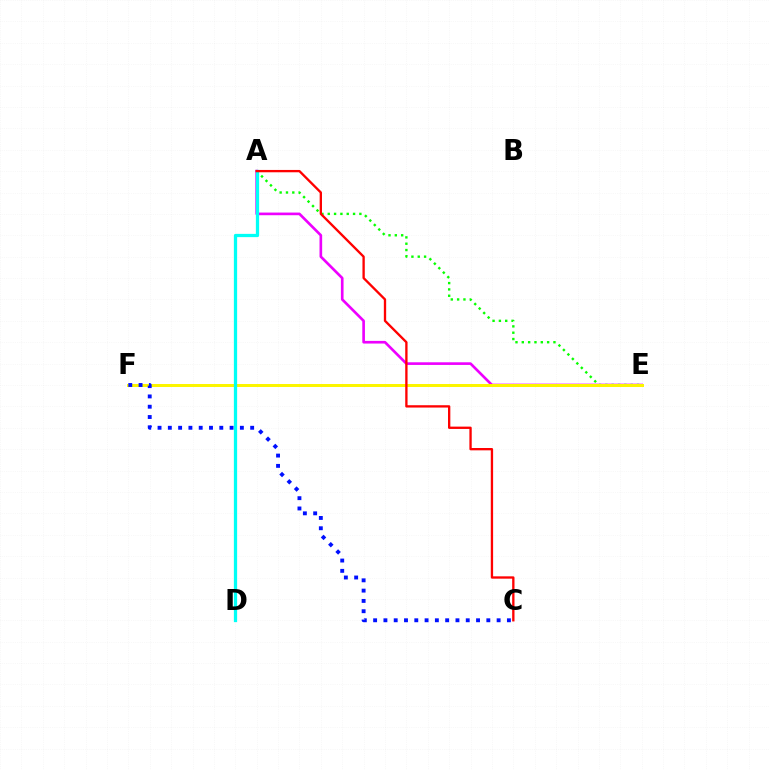{('A', 'E'): [{'color': '#ee00ff', 'line_style': 'solid', 'thickness': 1.91}, {'color': '#08ff00', 'line_style': 'dotted', 'thickness': 1.72}], ('E', 'F'): [{'color': '#fcf500', 'line_style': 'solid', 'thickness': 2.15}], ('A', 'D'): [{'color': '#00fff6', 'line_style': 'solid', 'thickness': 2.35}], ('A', 'C'): [{'color': '#ff0000', 'line_style': 'solid', 'thickness': 1.68}], ('C', 'F'): [{'color': '#0010ff', 'line_style': 'dotted', 'thickness': 2.8}]}